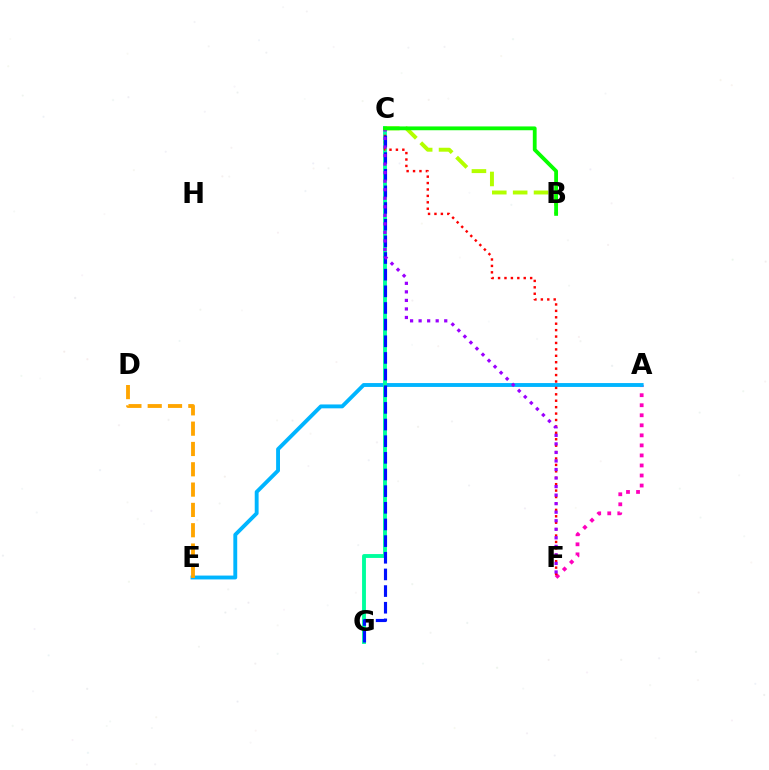{('A', 'F'): [{'color': '#ff00bd', 'line_style': 'dotted', 'thickness': 2.73}], ('A', 'E'): [{'color': '#00b5ff', 'line_style': 'solid', 'thickness': 2.79}], ('C', 'G'): [{'color': '#00ff9d', 'line_style': 'solid', 'thickness': 2.78}, {'color': '#0010ff', 'line_style': 'dashed', 'thickness': 2.26}], ('B', 'C'): [{'color': '#b3ff00', 'line_style': 'dashed', 'thickness': 2.84}, {'color': '#08ff00', 'line_style': 'solid', 'thickness': 2.74}], ('C', 'F'): [{'color': '#ff0000', 'line_style': 'dotted', 'thickness': 1.74}, {'color': '#9b00ff', 'line_style': 'dotted', 'thickness': 2.32}], ('D', 'E'): [{'color': '#ffa500', 'line_style': 'dashed', 'thickness': 2.76}]}